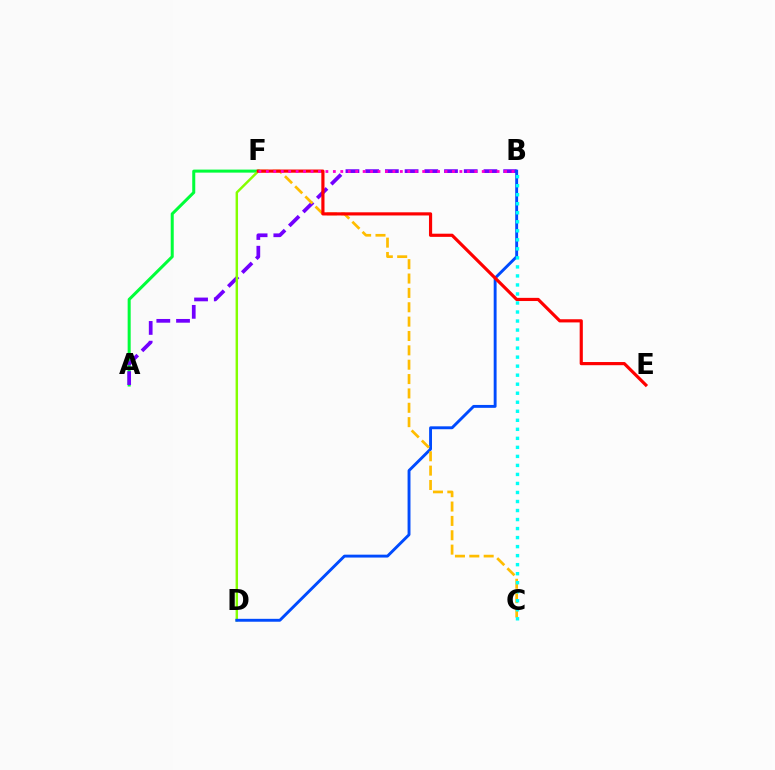{('A', 'F'): [{'color': '#00ff39', 'line_style': 'solid', 'thickness': 2.18}], ('A', 'B'): [{'color': '#7200ff', 'line_style': 'dashed', 'thickness': 2.68}], ('D', 'F'): [{'color': '#84ff00', 'line_style': 'solid', 'thickness': 1.76}], ('B', 'D'): [{'color': '#004bff', 'line_style': 'solid', 'thickness': 2.09}], ('C', 'F'): [{'color': '#ffbd00', 'line_style': 'dashed', 'thickness': 1.95}], ('B', 'C'): [{'color': '#00fff6', 'line_style': 'dotted', 'thickness': 2.45}], ('E', 'F'): [{'color': '#ff0000', 'line_style': 'solid', 'thickness': 2.28}], ('B', 'F'): [{'color': '#ff00cf', 'line_style': 'dotted', 'thickness': 2.02}]}